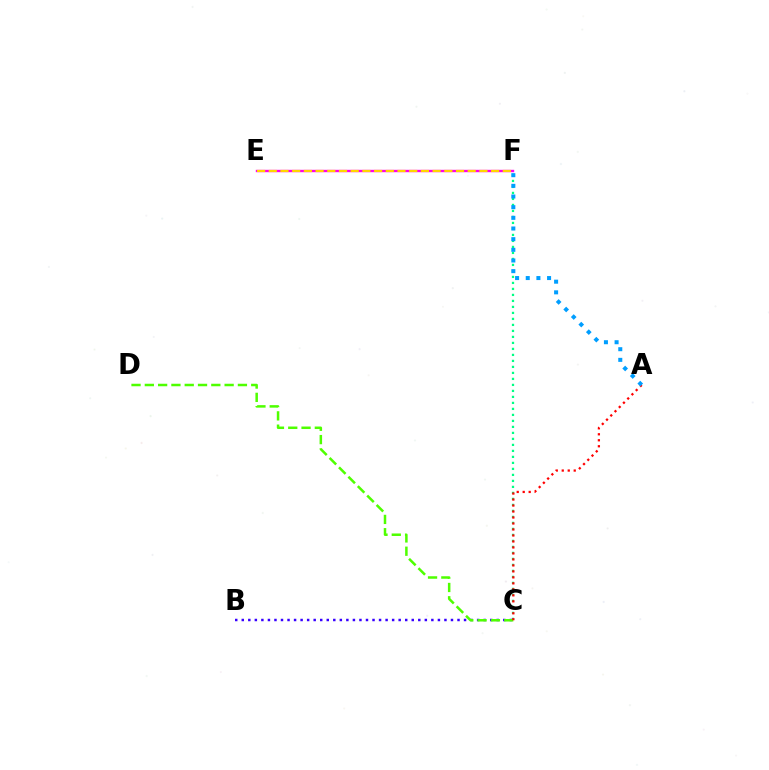{('C', 'F'): [{'color': '#00ff86', 'line_style': 'dotted', 'thickness': 1.63}], ('B', 'C'): [{'color': '#3700ff', 'line_style': 'dotted', 'thickness': 1.78}], ('C', 'D'): [{'color': '#4fff00', 'line_style': 'dashed', 'thickness': 1.81}], ('E', 'F'): [{'color': '#ff00ed', 'line_style': 'solid', 'thickness': 1.71}, {'color': '#ffd500', 'line_style': 'dashed', 'thickness': 1.59}], ('A', 'C'): [{'color': '#ff0000', 'line_style': 'dotted', 'thickness': 1.63}], ('A', 'F'): [{'color': '#009eff', 'line_style': 'dotted', 'thickness': 2.9}]}